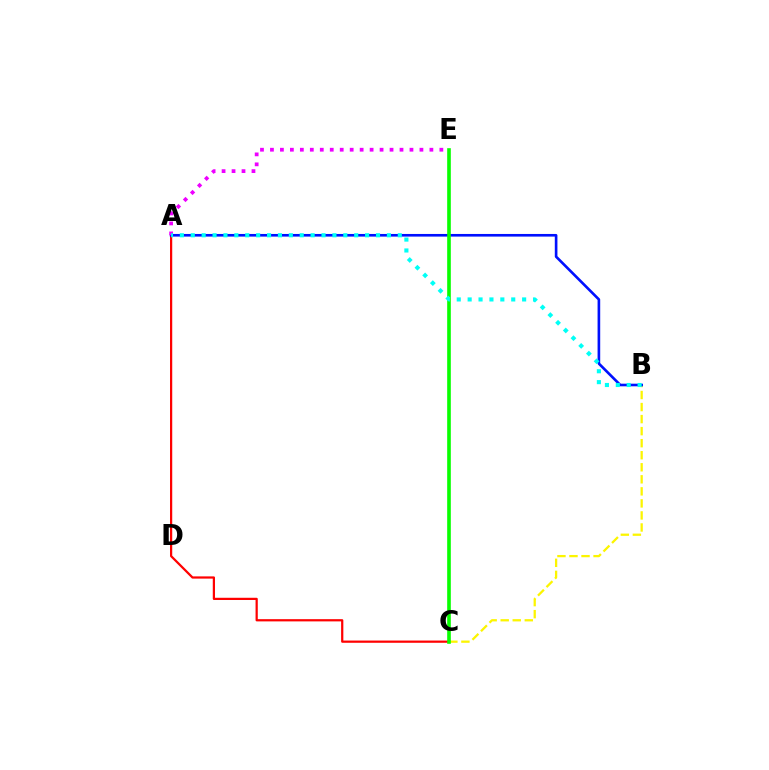{('A', 'C'): [{'color': '#ff0000', 'line_style': 'solid', 'thickness': 1.6}], ('B', 'C'): [{'color': '#fcf500', 'line_style': 'dashed', 'thickness': 1.64}], ('A', 'B'): [{'color': '#0010ff', 'line_style': 'solid', 'thickness': 1.9}, {'color': '#00fff6', 'line_style': 'dotted', 'thickness': 2.96}], ('C', 'E'): [{'color': '#08ff00', 'line_style': 'solid', 'thickness': 2.62}], ('A', 'E'): [{'color': '#ee00ff', 'line_style': 'dotted', 'thickness': 2.71}]}